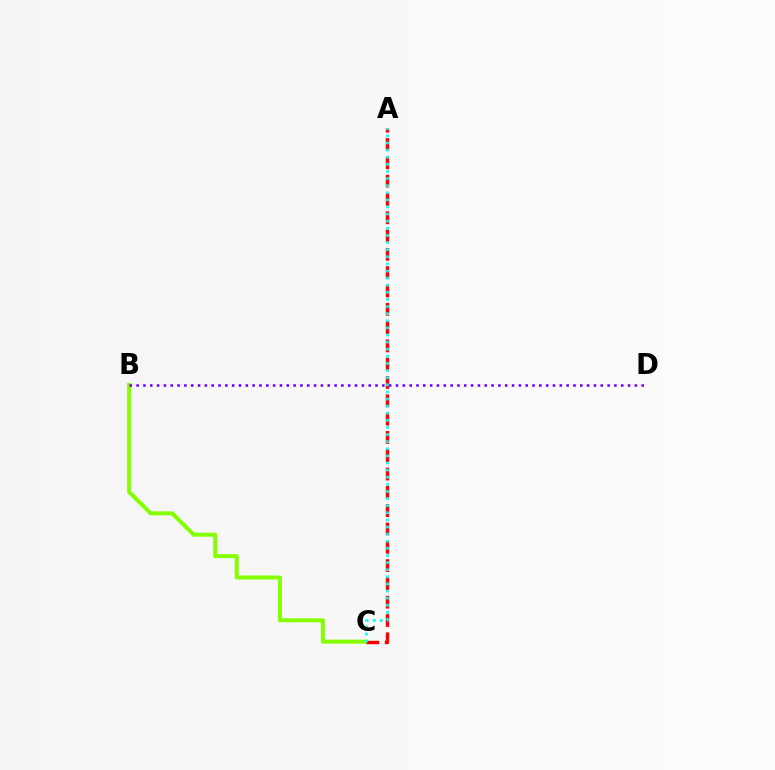{('B', 'C'): [{'color': '#84ff00', 'line_style': 'solid', 'thickness': 2.88}], ('B', 'D'): [{'color': '#7200ff', 'line_style': 'dotted', 'thickness': 1.85}], ('A', 'C'): [{'color': '#ff0000', 'line_style': 'dashed', 'thickness': 2.49}, {'color': '#00fff6', 'line_style': 'dotted', 'thickness': 1.93}]}